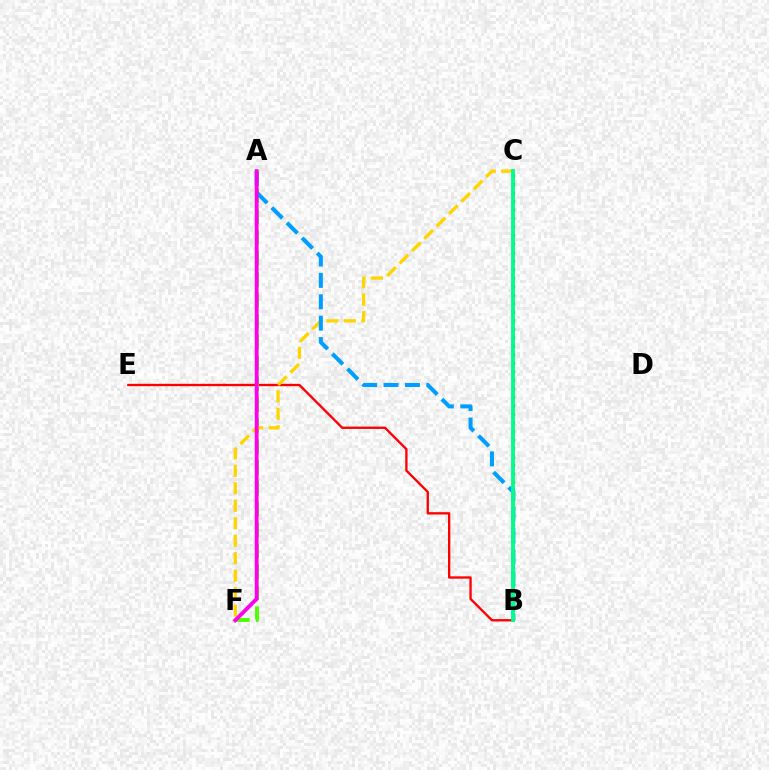{('B', 'E'): [{'color': '#ff0000', 'line_style': 'solid', 'thickness': 1.67}], ('B', 'C'): [{'color': '#3700ff', 'line_style': 'dotted', 'thickness': 2.31}, {'color': '#00ff86', 'line_style': 'solid', 'thickness': 2.77}], ('A', 'F'): [{'color': '#4fff00', 'line_style': 'dashed', 'thickness': 2.84}, {'color': '#ff00ed', 'line_style': 'solid', 'thickness': 2.75}], ('C', 'F'): [{'color': '#ffd500', 'line_style': 'dashed', 'thickness': 2.37}], ('A', 'B'): [{'color': '#009eff', 'line_style': 'dashed', 'thickness': 2.91}]}